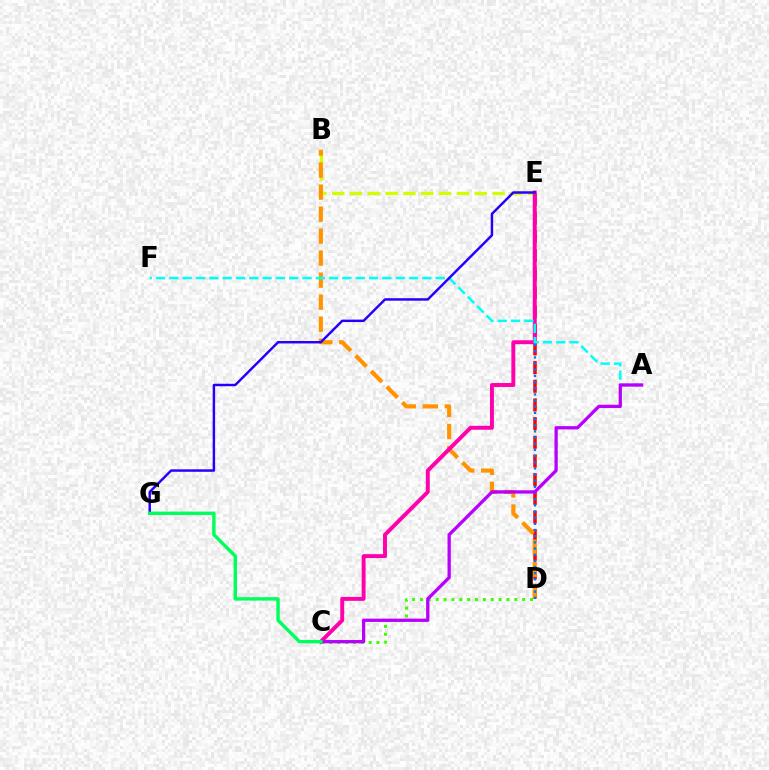{('B', 'E'): [{'color': '#d1ff00', 'line_style': 'dashed', 'thickness': 2.42}], ('D', 'E'): [{'color': '#ff0000', 'line_style': 'dashed', 'thickness': 2.54}, {'color': '#0074ff', 'line_style': 'dotted', 'thickness': 1.67}], ('B', 'D'): [{'color': '#ff9400', 'line_style': 'dashed', 'thickness': 2.99}], ('C', 'E'): [{'color': '#ff00ac', 'line_style': 'solid', 'thickness': 2.83}], ('A', 'F'): [{'color': '#00fff6', 'line_style': 'dashed', 'thickness': 1.81}], ('C', 'D'): [{'color': '#3dff00', 'line_style': 'dotted', 'thickness': 2.14}], ('A', 'C'): [{'color': '#b900ff', 'line_style': 'solid', 'thickness': 2.37}], ('E', 'G'): [{'color': '#2500ff', 'line_style': 'solid', 'thickness': 1.77}], ('C', 'G'): [{'color': '#00ff5c', 'line_style': 'solid', 'thickness': 2.47}]}